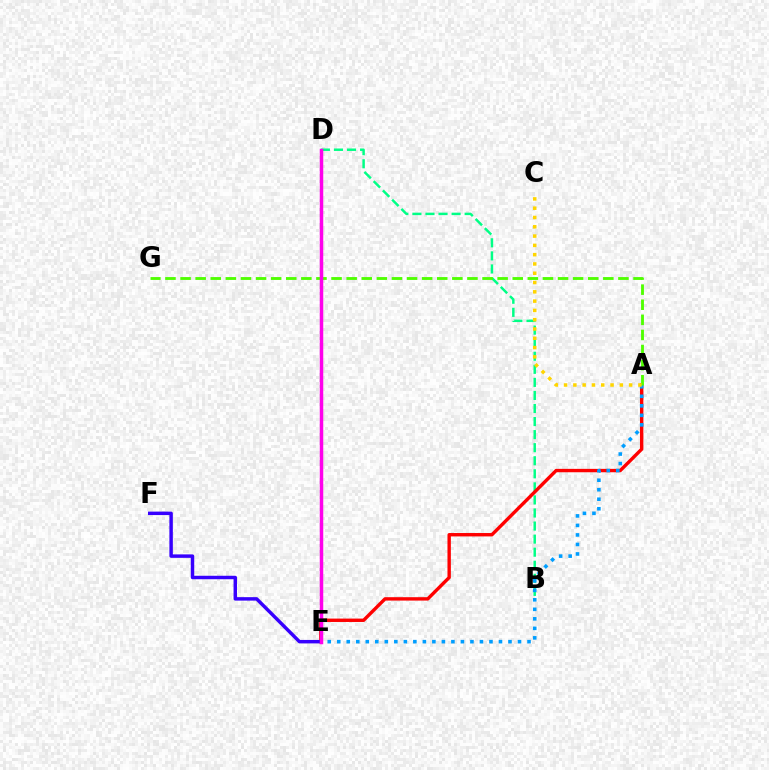{('B', 'D'): [{'color': '#00ff86', 'line_style': 'dashed', 'thickness': 1.77}], ('A', 'E'): [{'color': '#ff0000', 'line_style': 'solid', 'thickness': 2.44}, {'color': '#009eff', 'line_style': 'dotted', 'thickness': 2.58}], ('A', 'G'): [{'color': '#4fff00', 'line_style': 'dashed', 'thickness': 2.05}], ('E', 'F'): [{'color': '#3700ff', 'line_style': 'solid', 'thickness': 2.49}], ('D', 'E'): [{'color': '#ff00ed', 'line_style': 'solid', 'thickness': 2.51}], ('A', 'C'): [{'color': '#ffd500', 'line_style': 'dotted', 'thickness': 2.52}]}